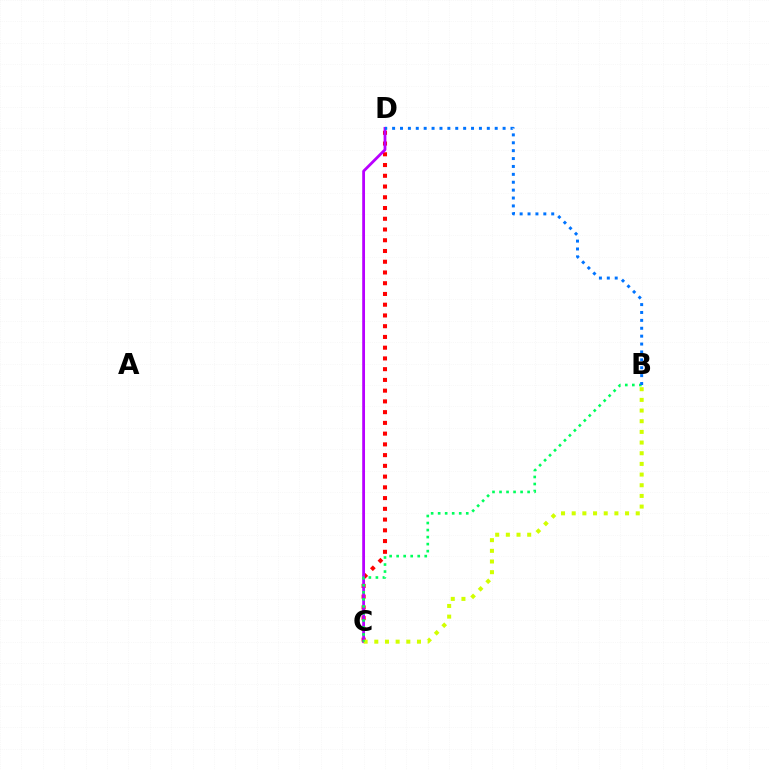{('C', 'D'): [{'color': '#ff0000', 'line_style': 'dotted', 'thickness': 2.92}, {'color': '#b900ff', 'line_style': 'solid', 'thickness': 2.02}], ('B', 'C'): [{'color': '#d1ff00', 'line_style': 'dotted', 'thickness': 2.9}, {'color': '#00ff5c', 'line_style': 'dotted', 'thickness': 1.91}], ('B', 'D'): [{'color': '#0074ff', 'line_style': 'dotted', 'thickness': 2.14}]}